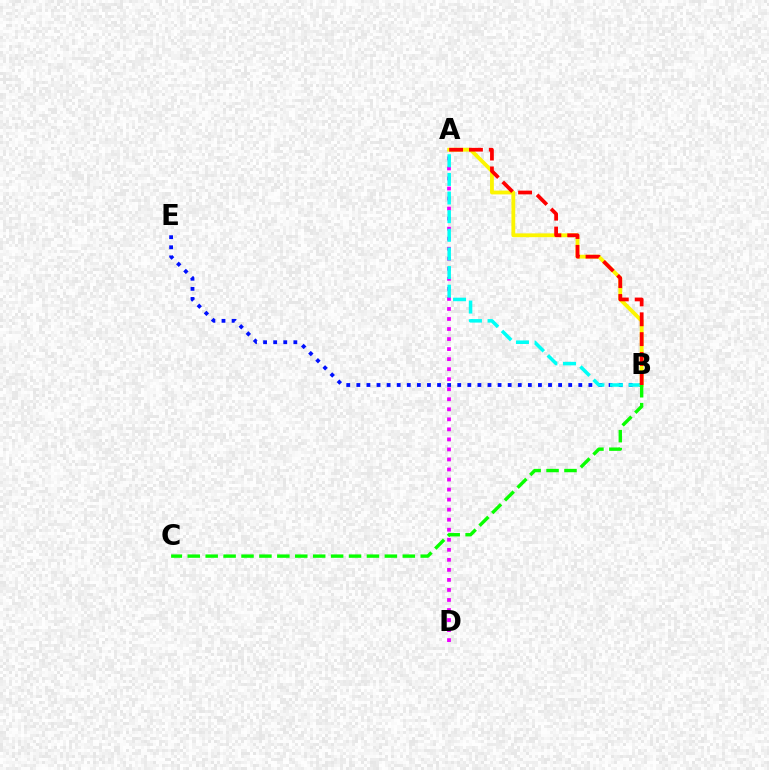{('B', 'E'): [{'color': '#0010ff', 'line_style': 'dotted', 'thickness': 2.74}], ('A', 'D'): [{'color': '#ee00ff', 'line_style': 'dotted', 'thickness': 2.73}], ('A', 'B'): [{'color': '#00fff6', 'line_style': 'dashed', 'thickness': 2.53}, {'color': '#fcf500', 'line_style': 'solid', 'thickness': 2.75}, {'color': '#ff0000', 'line_style': 'dashed', 'thickness': 2.7}], ('B', 'C'): [{'color': '#08ff00', 'line_style': 'dashed', 'thickness': 2.43}]}